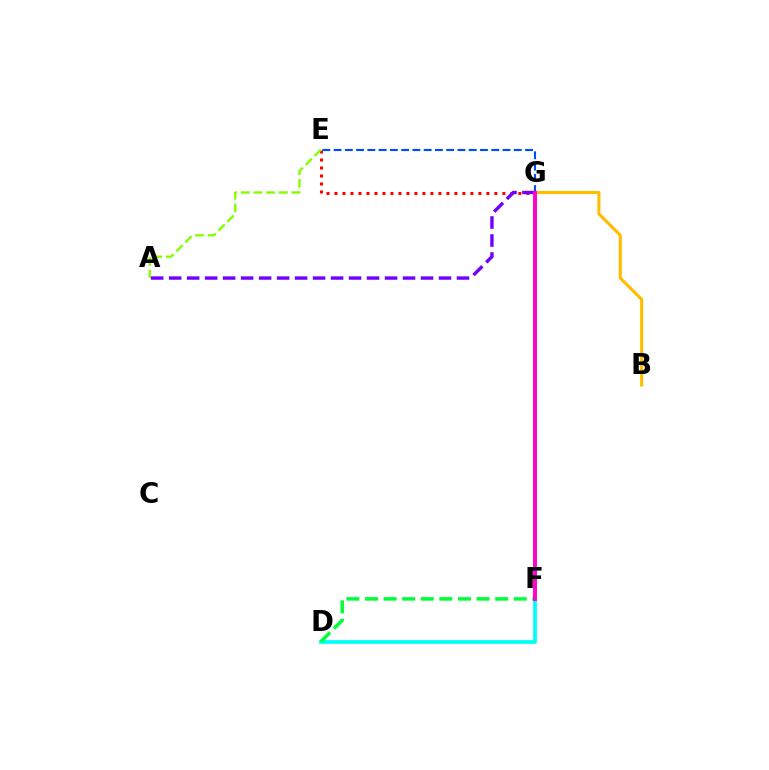{('B', 'G'): [{'color': '#ffbd00', 'line_style': 'solid', 'thickness': 2.23}], ('E', 'G'): [{'color': '#ff0000', 'line_style': 'dotted', 'thickness': 2.17}, {'color': '#004bff', 'line_style': 'dashed', 'thickness': 1.53}], ('D', 'F'): [{'color': '#00fff6', 'line_style': 'solid', 'thickness': 2.69}, {'color': '#00ff39', 'line_style': 'dashed', 'thickness': 2.53}], ('A', 'E'): [{'color': '#84ff00', 'line_style': 'dashed', 'thickness': 1.72}], ('A', 'G'): [{'color': '#7200ff', 'line_style': 'dashed', 'thickness': 2.44}], ('F', 'G'): [{'color': '#ff00cf', 'line_style': 'solid', 'thickness': 2.83}]}